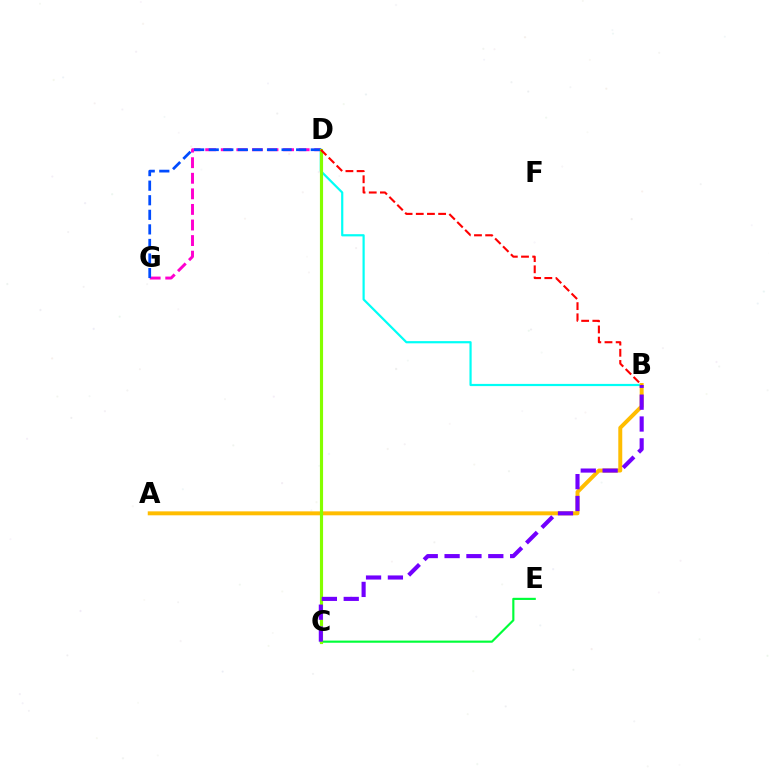{('B', 'D'): [{'color': '#00fff6', 'line_style': 'solid', 'thickness': 1.59}, {'color': '#ff0000', 'line_style': 'dashed', 'thickness': 1.52}], ('D', 'G'): [{'color': '#ff00cf', 'line_style': 'dashed', 'thickness': 2.12}, {'color': '#004bff', 'line_style': 'dashed', 'thickness': 1.98}], ('A', 'B'): [{'color': '#ffbd00', 'line_style': 'solid', 'thickness': 2.85}], ('C', 'E'): [{'color': '#00ff39', 'line_style': 'solid', 'thickness': 1.55}], ('C', 'D'): [{'color': '#84ff00', 'line_style': 'solid', 'thickness': 2.26}], ('B', 'C'): [{'color': '#7200ff', 'line_style': 'dashed', 'thickness': 2.97}]}